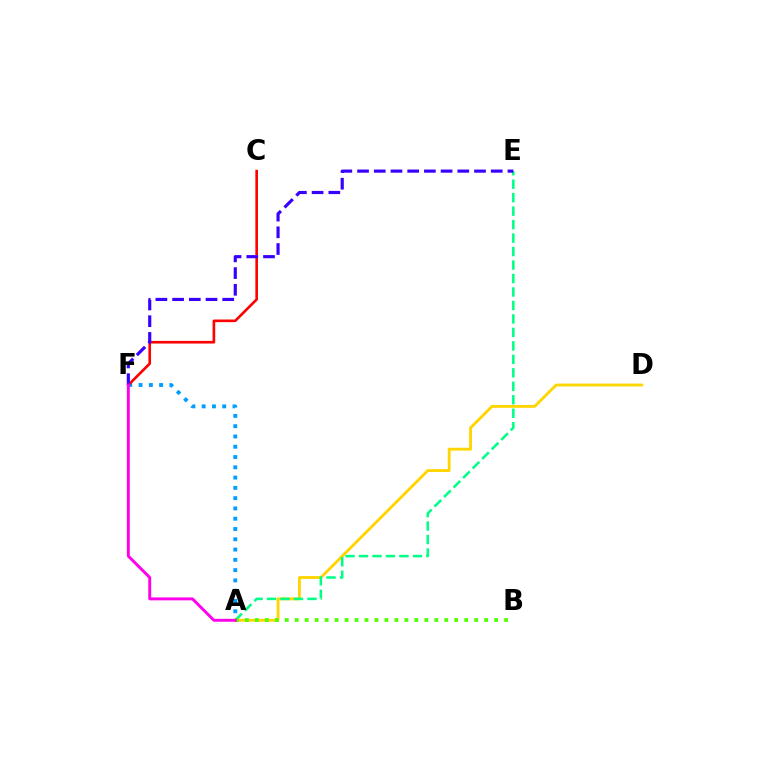{('A', 'D'): [{'color': '#ffd500', 'line_style': 'solid', 'thickness': 2.05}], ('A', 'F'): [{'color': '#009eff', 'line_style': 'dotted', 'thickness': 2.79}, {'color': '#ff00ed', 'line_style': 'solid', 'thickness': 2.1}], ('A', 'E'): [{'color': '#00ff86', 'line_style': 'dashed', 'thickness': 1.83}], ('C', 'F'): [{'color': '#ff0000', 'line_style': 'solid', 'thickness': 1.9}], ('E', 'F'): [{'color': '#3700ff', 'line_style': 'dashed', 'thickness': 2.27}], ('A', 'B'): [{'color': '#4fff00', 'line_style': 'dotted', 'thickness': 2.71}]}